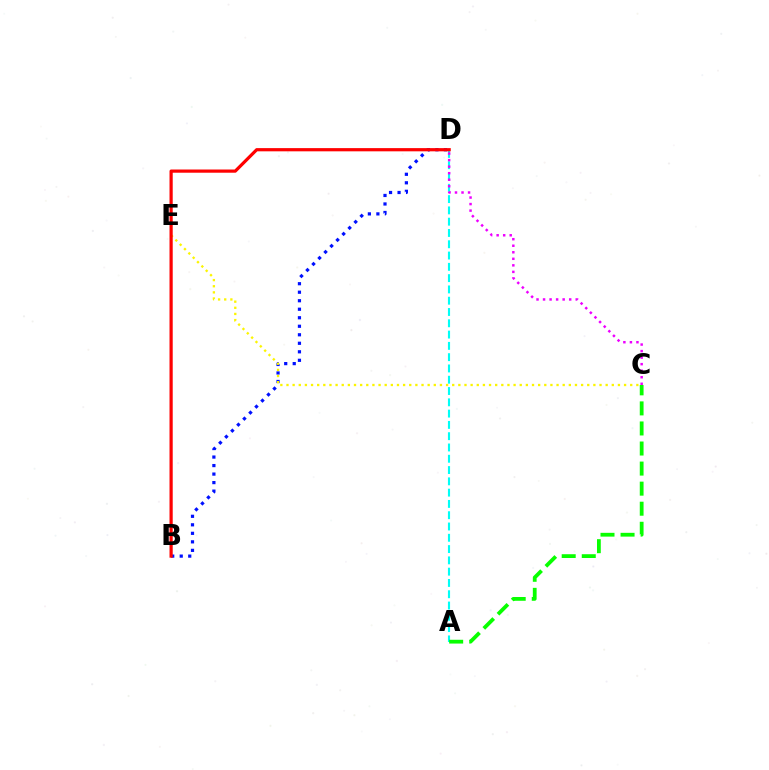{('A', 'D'): [{'color': '#00fff6', 'line_style': 'dashed', 'thickness': 1.53}], ('B', 'D'): [{'color': '#0010ff', 'line_style': 'dotted', 'thickness': 2.31}, {'color': '#ff0000', 'line_style': 'solid', 'thickness': 2.31}], ('C', 'E'): [{'color': '#fcf500', 'line_style': 'dotted', 'thickness': 1.67}], ('A', 'C'): [{'color': '#08ff00', 'line_style': 'dashed', 'thickness': 2.73}], ('C', 'D'): [{'color': '#ee00ff', 'line_style': 'dotted', 'thickness': 1.78}]}